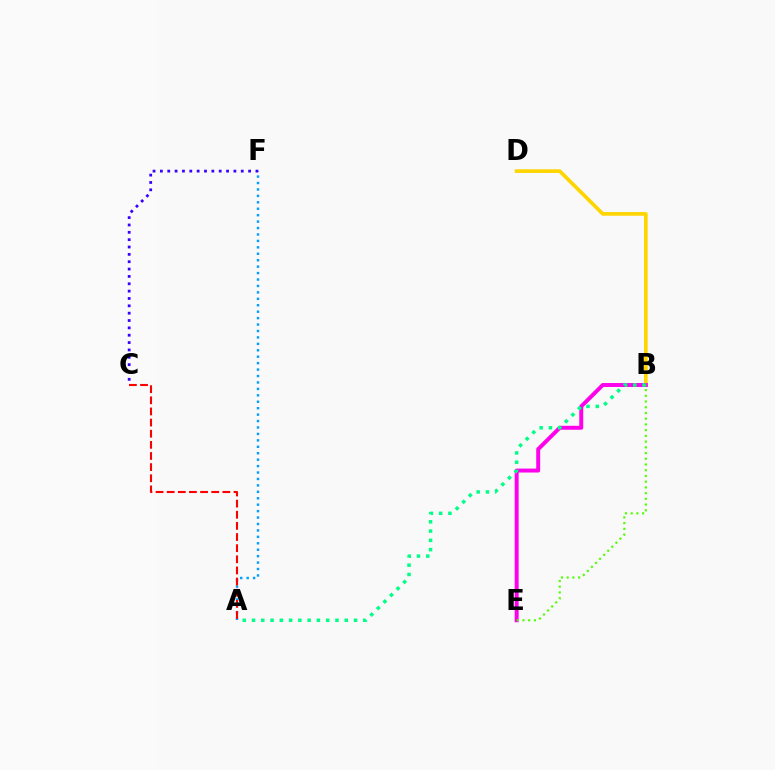{('A', 'F'): [{'color': '#009eff', 'line_style': 'dotted', 'thickness': 1.75}], ('A', 'C'): [{'color': '#ff0000', 'line_style': 'dashed', 'thickness': 1.51}], ('B', 'D'): [{'color': '#ffd500', 'line_style': 'solid', 'thickness': 2.65}], ('B', 'E'): [{'color': '#ff00ed', 'line_style': 'solid', 'thickness': 2.85}, {'color': '#4fff00', 'line_style': 'dotted', 'thickness': 1.56}], ('C', 'F'): [{'color': '#3700ff', 'line_style': 'dotted', 'thickness': 2.0}], ('A', 'B'): [{'color': '#00ff86', 'line_style': 'dotted', 'thickness': 2.52}]}